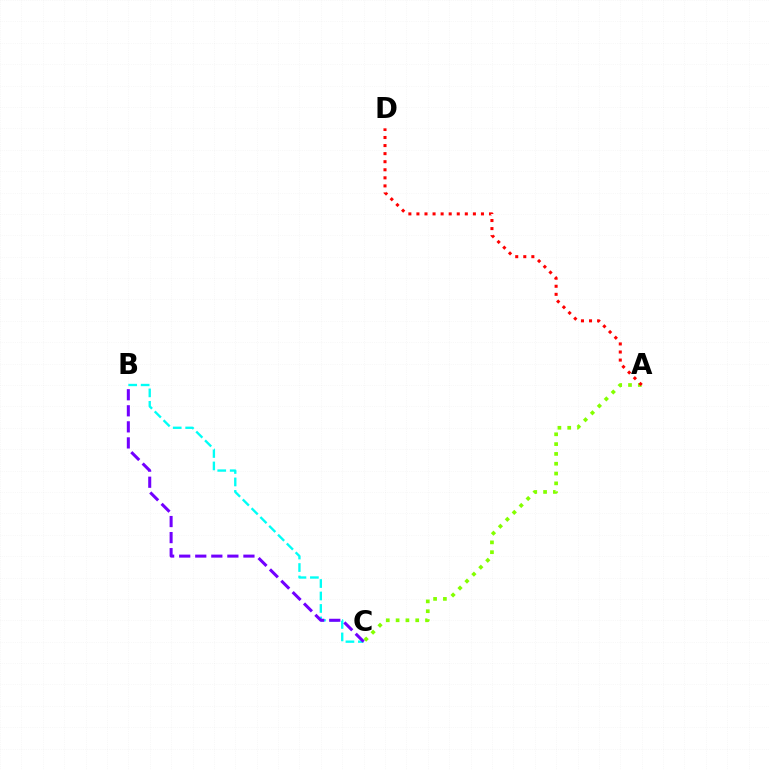{('A', 'C'): [{'color': '#84ff00', 'line_style': 'dotted', 'thickness': 2.67}], ('B', 'C'): [{'color': '#00fff6', 'line_style': 'dashed', 'thickness': 1.69}, {'color': '#7200ff', 'line_style': 'dashed', 'thickness': 2.18}], ('A', 'D'): [{'color': '#ff0000', 'line_style': 'dotted', 'thickness': 2.19}]}